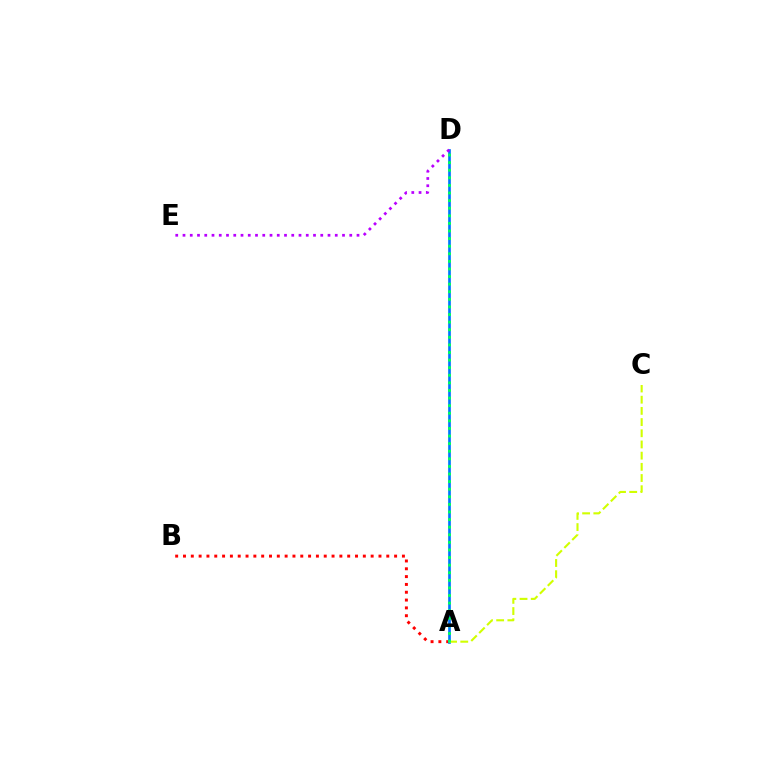{('A', 'B'): [{'color': '#ff0000', 'line_style': 'dotted', 'thickness': 2.12}], ('A', 'D'): [{'color': '#0074ff', 'line_style': 'solid', 'thickness': 1.92}, {'color': '#00ff5c', 'line_style': 'dotted', 'thickness': 2.06}], ('A', 'C'): [{'color': '#d1ff00', 'line_style': 'dashed', 'thickness': 1.52}], ('D', 'E'): [{'color': '#b900ff', 'line_style': 'dotted', 'thickness': 1.97}]}